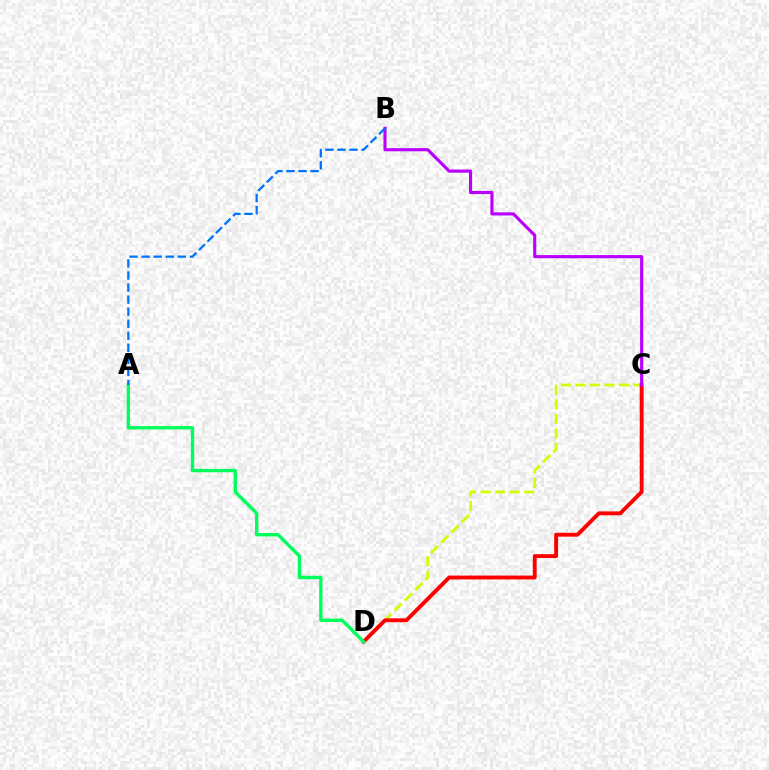{('C', 'D'): [{'color': '#d1ff00', 'line_style': 'dashed', 'thickness': 1.98}, {'color': '#ff0000', 'line_style': 'solid', 'thickness': 2.8}], ('B', 'C'): [{'color': '#b900ff', 'line_style': 'solid', 'thickness': 2.26}], ('A', 'D'): [{'color': '#00ff5c', 'line_style': 'solid', 'thickness': 2.42}], ('A', 'B'): [{'color': '#0074ff', 'line_style': 'dashed', 'thickness': 1.64}]}